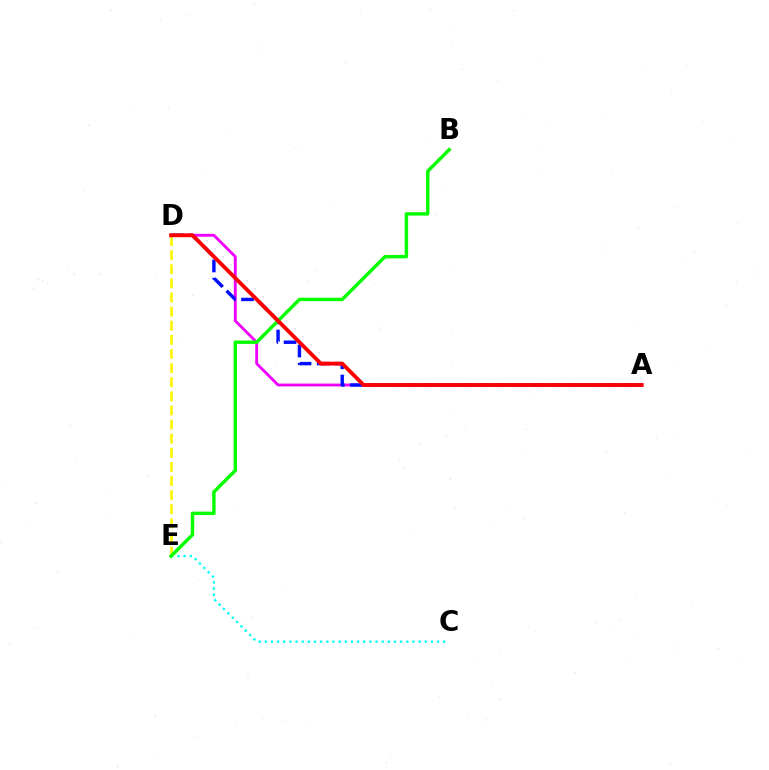{('C', 'E'): [{'color': '#00fff6', 'line_style': 'dotted', 'thickness': 1.67}], ('A', 'D'): [{'color': '#ee00ff', 'line_style': 'solid', 'thickness': 2.05}, {'color': '#0010ff', 'line_style': 'dashed', 'thickness': 2.47}, {'color': '#ff0000', 'line_style': 'solid', 'thickness': 2.77}], ('D', 'E'): [{'color': '#fcf500', 'line_style': 'dashed', 'thickness': 1.92}], ('B', 'E'): [{'color': '#08ff00', 'line_style': 'solid', 'thickness': 2.48}]}